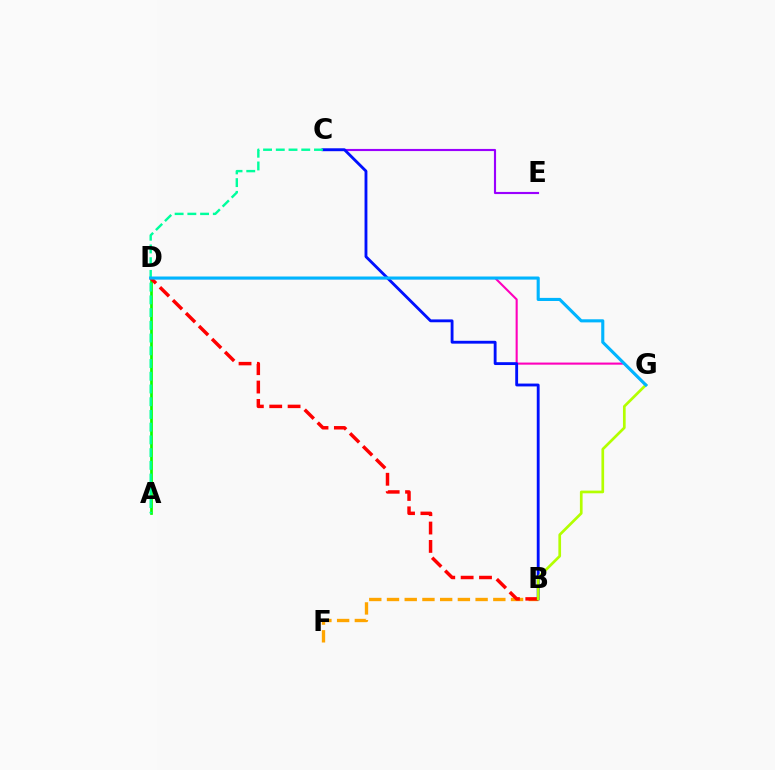{('D', 'G'): [{'color': '#ff00bd', 'line_style': 'solid', 'thickness': 1.51}, {'color': '#00b5ff', 'line_style': 'solid', 'thickness': 2.23}], ('A', 'D'): [{'color': '#08ff00', 'line_style': 'solid', 'thickness': 1.94}], ('B', 'F'): [{'color': '#ffa500', 'line_style': 'dashed', 'thickness': 2.41}], ('C', 'E'): [{'color': '#9b00ff', 'line_style': 'solid', 'thickness': 1.54}], ('B', 'C'): [{'color': '#0010ff', 'line_style': 'solid', 'thickness': 2.05}], ('B', 'D'): [{'color': '#ff0000', 'line_style': 'dashed', 'thickness': 2.5}], ('B', 'G'): [{'color': '#b3ff00', 'line_style': 'solid', 'thickness': 1.94}], ('A', 'C'): [{'color': '#00ff9d', 'line_style': 'dashed', 'thickness': 1.73}]}